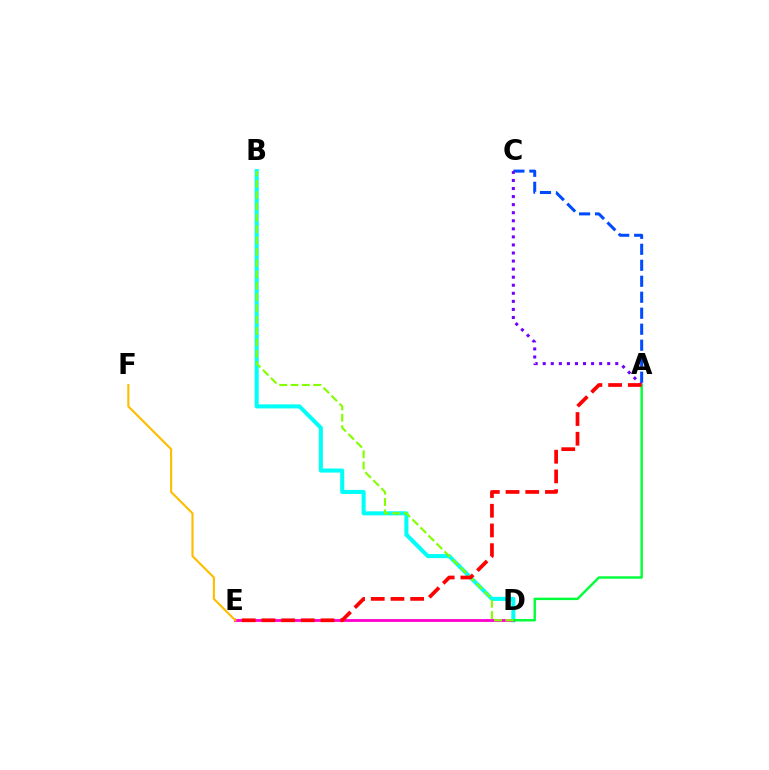{('A', 'C'): [{'color': '#004bff', 'line_style': 'dashed', 'thickness': 2.17}, {'color': '#7200ff', 'line_style': 'dotted', 'thickness': 2.19}], ('B', 'D'): [{'color': '#00fff6', 'line_style': 'solid', 'thickness': 2.92}, {'color': '#84ff00', 'line_style': 'dashed', 'thickness': 1.54}], ('D', 'E'): [{'color': '#ff00cf', 'line_style': 'solid', 'thickness': 2.01}], ('A', 'D'): [{'color': '#00ff39', 'line_style': 'solid', 'thickness': 1.74}], ('A', 'E'): [{'color': '#ff0000', 'line_style': 'dashed', 'thickness': 2.68}], ('E', 'F'): [{'color': '#ffbd00', 'line_style': 'solid', 'thickness': 1.53}]}